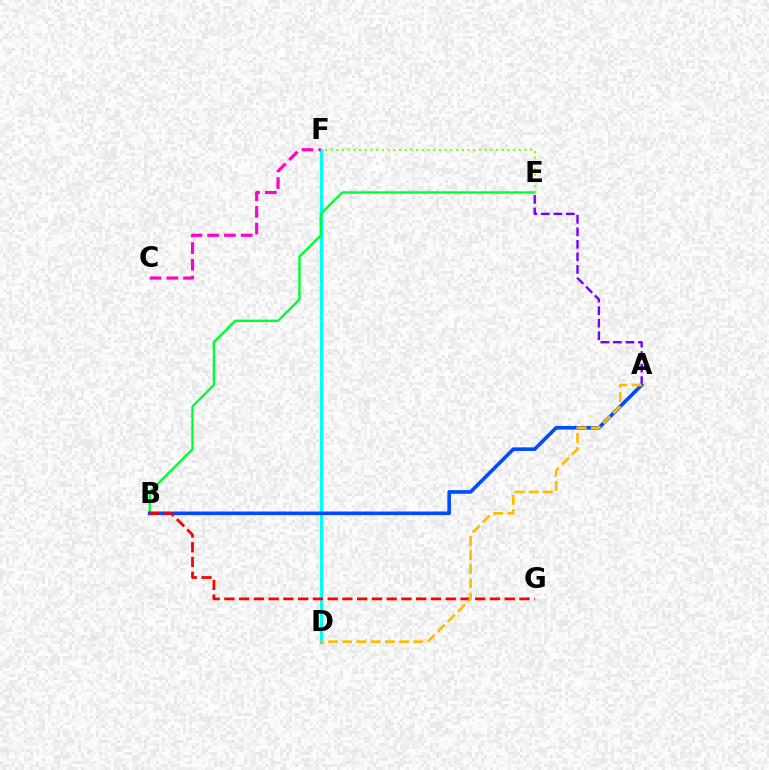{('D', 'F'): [{'color': '#00fff6', 'line_style': 'solid', 'thickness': 2.38}], ('A', 'E'): [{'color': '#7200ff', 'line_style': 'dashed', 'thickness': 1.7}], ('B', 'E'): [{'color': '#00ff39', 'line_style': 'solid', 'thickness': 1.74}], ('A', 'B'): [{'color': '#004bff', 'line_style': 'solid', 'thickness': 2.61}], ('C', 'F'): [{'color': '#ff00cf', 'line_style': 'dashed', 'thickness': 2.27}], ('B', 'G'): [{'color': '#ff0000', 'line_style': 'dashed', 'thickness': 2.0}], ('E', 'F'): [{'color': '#84ff00', 'line_style': 'dotted', 'thickness': 1.55}], ('A', 'D'): [{'color': '#ffbd00', 'line_style': 'dashed', 'thickness': 1.93}]}